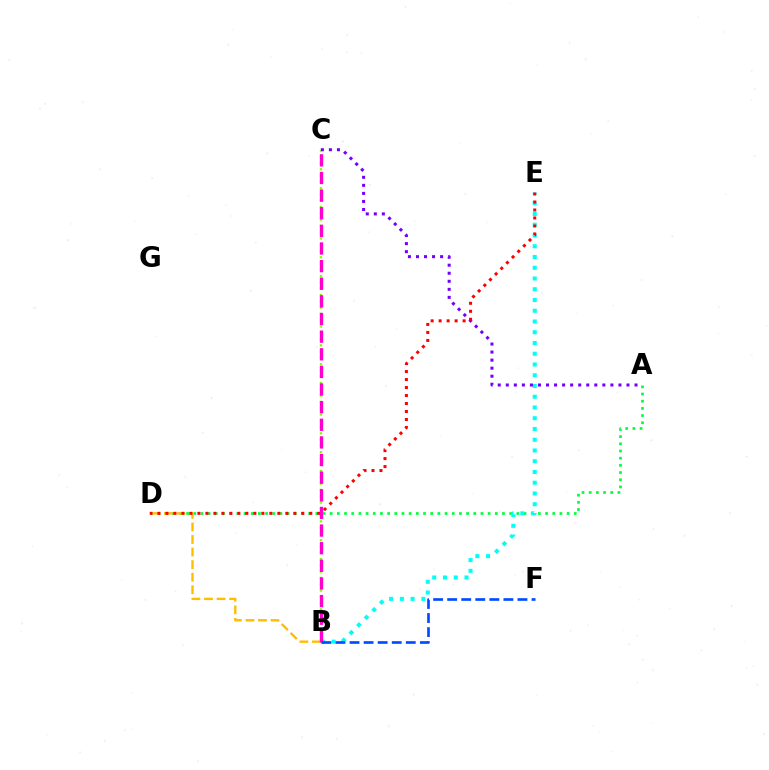{('A', 'D'): [{'color': '#00ff39', 'line_style': 'dotted', 'thickness': 1.95}], ('B', 'D'): [{'color': '#ffbd00', 'line_style': 'dashed', 'thickness': 1.71}], ('B', 'E'): [{'color': '#00fff6', 'line_style': 'dotted', 'thickness': 2.92}], ('B', 'C'): [{'color': '#84ff00', 'line_style': 'dotted', 'thickness': 1.71}, {'color': '#ff00cf', 'line_style': 'dashed', 'thickness': 2.39}], ('A', 'C'): [{'color': '#7200ff', 'line_style': 'dotted', 'thickness': 2.19}], ('D', 'E'): [{'color': '#ff0000', 'line_style': 'dotted', 'thickness': 2.17}], ('B', 'F'): [{'color': '#004bff', 'line_style': 'dashed', 'thickness': 1.91}]}